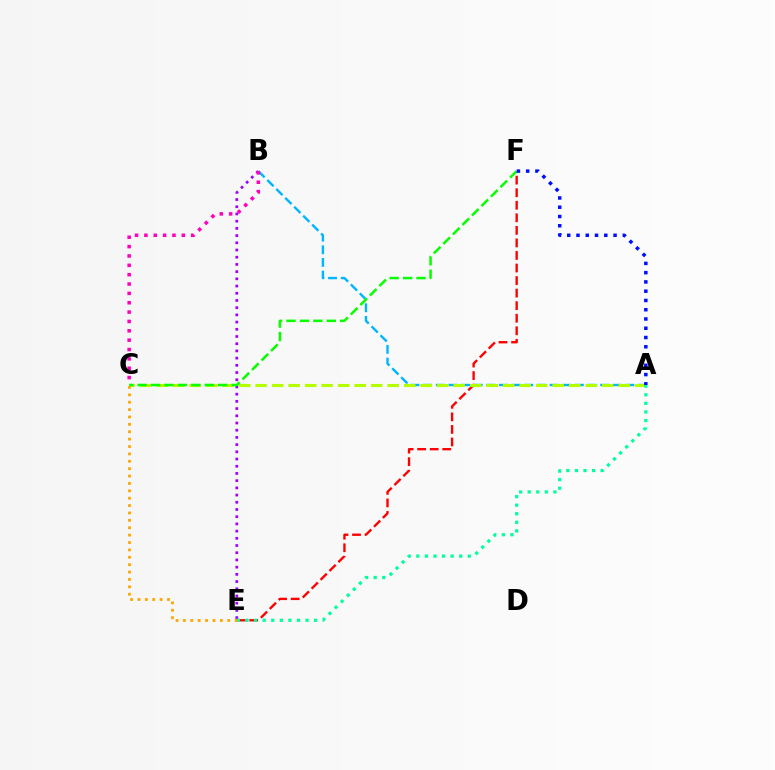{('E', 'F'): [{'color': '#ff0000', 'line_style': 'dashed', 'thickness': 1.71}], ('B', 'E'): [{'color': '#9b00ff', 'line_style': 'dotted', 'thickness': 1.96}], ('A', 'B'): [{'color': '#00b5ff', 'line_style': 'dashed', 'thickness': 1.72}], ('A', 'C'): [{'color': '#b3ff00', 'line_style': 'dashed', 'thickness': 2.24}], ('B', 'C'): [{'color': '#ff00bd', 'line_style': 'dotted', 'thickness': 2.54}], ('C', 'F'): [{'color': '#08ff00', 'line_style': 'dashed', 'thickness': 1.82}], ('A', 'E'): [{'color': '#00ff9d', 'line_style': 'dotted', 'thickness': 2.33}], ('A', 'F'): [{'color': '#0010ff', 'line_style': 'dotted', 'thickness': 2.52}], ('C', 'E'): [{'color': '#ffa500', 'line_style': 'dotted', 'thickness': 2.01}]}